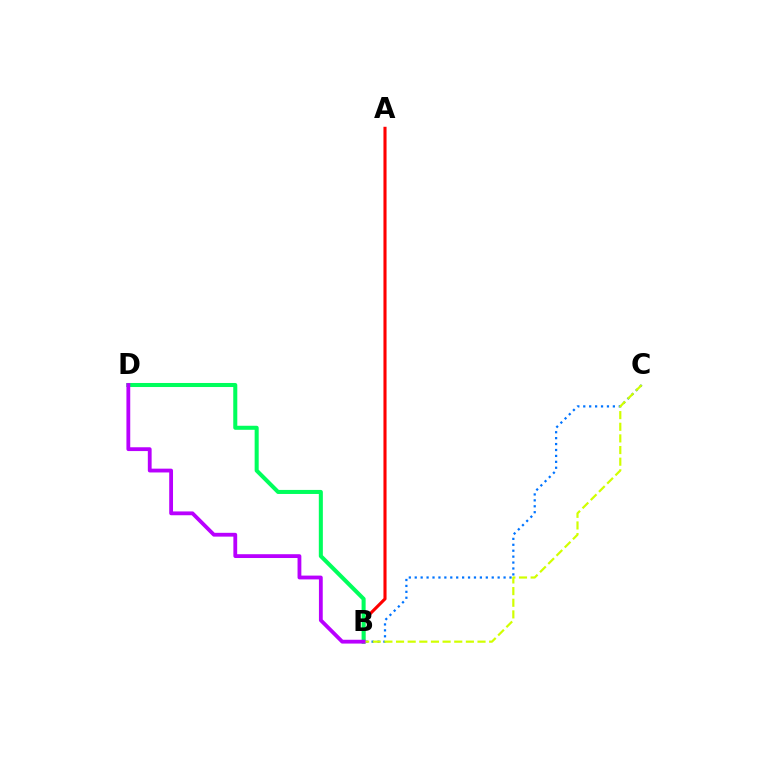{('A', 'B'): [{'color': '#ff0000', 'line_style': 'solid', 'thickness': 2.23}], ('B', 'D'): [{'color': '#00ff5c', 'line_style': 'solid', 'thickness': 2.91}, {'color': '#b900ff', 'line_style': 'solid', 'thickness': 2.74}], ('B', 'C'): [{'color': '#0074ff', 'line_style': 'dotted', 'thickness': 1.61}, {'color': '#d1ff00', 'line_style': 'dashed', 'thickness': 1.58}]}